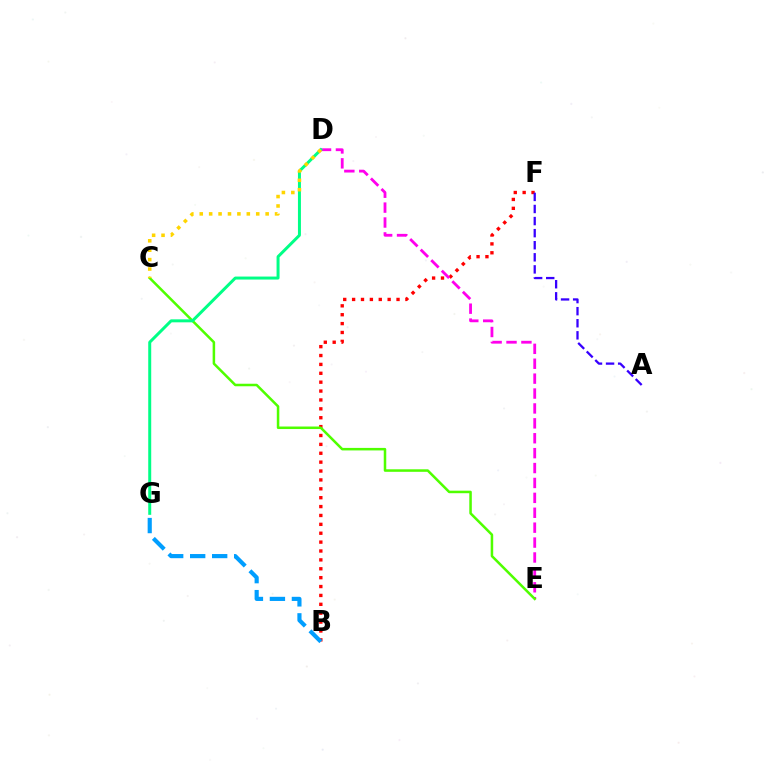{('B', 'F'): [{'color': '#ff0000', 'line_style': 'dotted', 'thickness': 2.41}], ('A', 'F'): [{'color': '#3700ff', 'line_style': 'dashed', 'thickness': 1.64}], ('D', 'E'): [{'color': '#ff00ed', 'line_style': 'dashed', 'thickness': 2.02}], ('C', 'E'): [{'color': '#4fff00', 'line_style': 'solid', 'thickness': 1.82}], ('B', 'G'): [{'color': '#009eff', 'line_style': 'dashed', 'thickness': 2.99}], ('D', 'G'): [{'color': '#00ff86', 'line_style': 'solid', 'thickness': 2.15}], ('C', 'D'): [{'color': '#ffd500', 'line_style': 'dotted', 'thickness': 2.56}]}